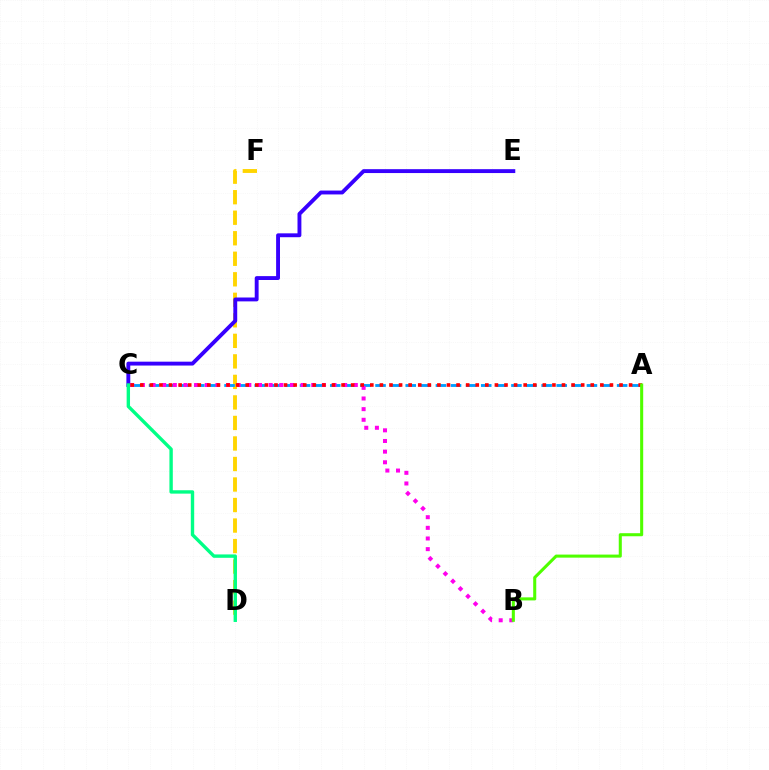{('D', 'F'): [{'color': '#ffd500', 'line_style': 'dashed', 'thickness': 2.79}], ('A', 'C'): [{'color': '#009eff', 'line_style': 'dashed', 'thickness': 2.05}, {'color': '#ff0000', 'line_style': 'dotted', 'thickness': 2.6}], ('B', 'C'): [{'color': '#ff00ed', 'line_style': 'dotted', 'thickness': 2.89}], ('C', 'E'): [{'color': '#3700ff', 'line_style': 'solid', 'thickness': 2.79}], ('A', 'B'): [{'color': '#4fff00', 'line_style': 'solid', 'thickness': 2.2}], ('C', 'D'): [{'color': '#00ff86', 'line_style': 'solid', 'thickness': 2.43}]}